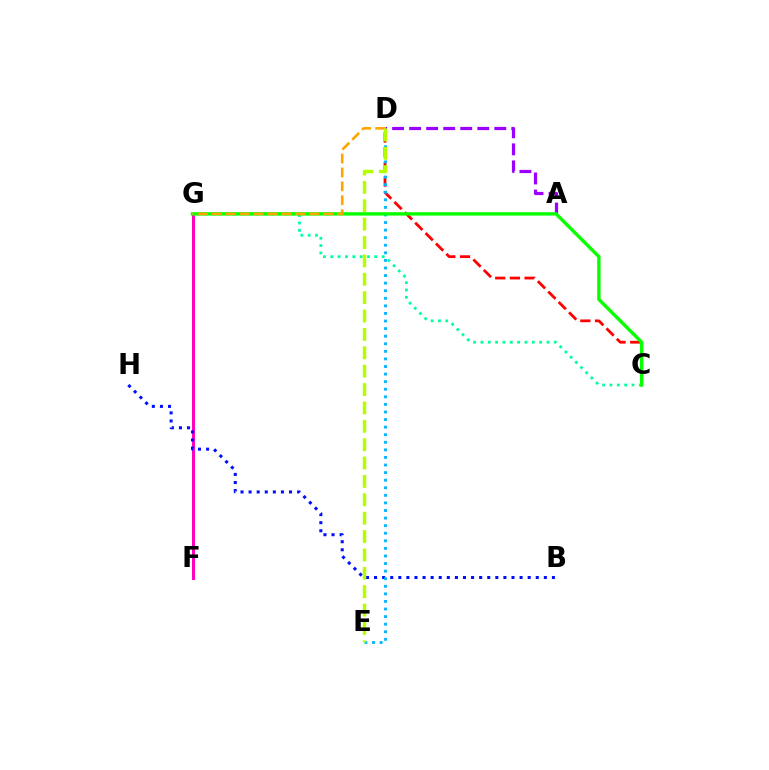{('F', 'G'): [{'color': '#ff00bd', 'line_style': 'solid', 'thickness': 2.13}], ('C', 'G'): [{'color': '#00ff9d', 'line_style': 'dotted', 'thickness': 1.99}, {'color': '#08ff00', 'line_style': 'solid', 'thickness': 2.45}], ('C', 'D'): [{'color': '#ff0000', 'line_style': 'dashed', 'thickness': 2.0}], ('B', 'H'): [{'color': '#0010ff', 'line_style': 'dotted', 'thickness': 2.2}], ('A', 'D'): [{'color': '#9b00ff', 'line_style': 'dashed', 'thickness': 2.31}], ('D', 'E'): [{'color': '#00b5ff', 'line_style': 'dotted', 'thickness': 2.06}, {'color': '#b3ff00', 'line_style': 'dashed', 'thickness': 2.5}], ('D', 'G'): [{'color': '#ffa500', 'line_style': 'dashed', 'thickness': 1.89}]}